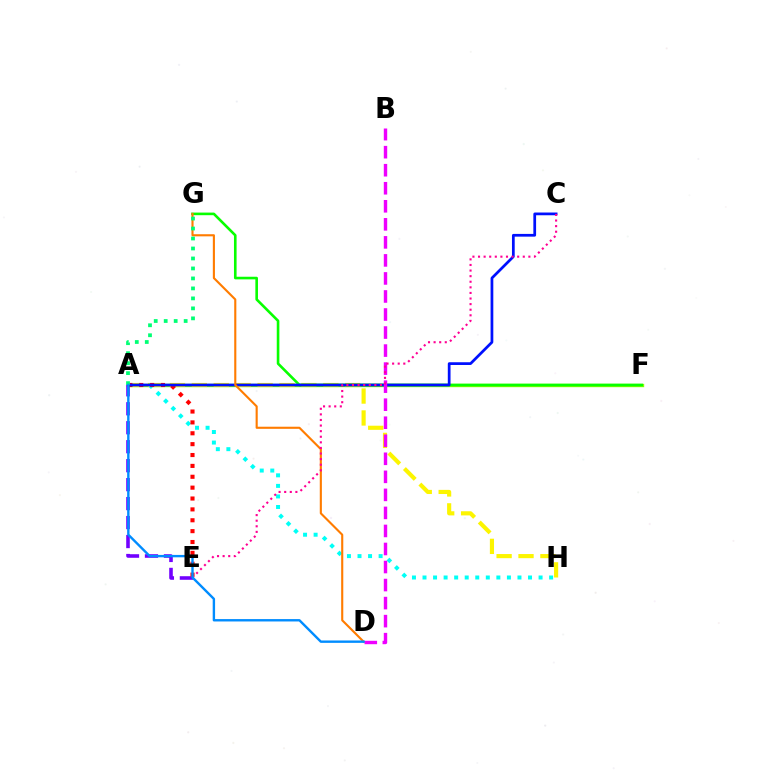{('A', 'F'): [{'color': '#84ff00', 'line_style': 'solid', 'thickness': 2.42}], ('A', 'H'): [{'color': '#fcf500', 'line_style': 'dashed', 'thickness': 2.98}, {'color': '#00fff6', 'line_style': 'dotted', 'thickness': 2.87}], ('A', 'E'): [{'color': '#7200ff', 'line_style': 'dashed', 'thickness': 2.58}, {'color': '#ff0000', 'line_style': 'dotted', 'thickness': 2.95}], ('F', 'G'): [{'color': '#08ff00', 'line_style': 'solid', 'thickness': 1.88}], ('A', 'C'): [{'color': '#0010ff', 'line_style': 'solid', 'thickness': 1.97}], ('D', 'G'): [{'color': '#ff7c00', 'line_style': 'solid', 'thickness': 1.52}], ('B', 'D'): [{'color': '#ee00ff', 'line_style': 'dashed', 'thickness': 2.45}], ('C', 'E'): [{'color': '#ff0094', 'line_style': 'dotted', 'thickness': 1.52}], ('A', 'G'): [{'color': '#00ff74', 'line_style': 'dotted', 'thickness': 2.71}], ('A', 'D'): [{'color': '#008cff', 'line_style': 'solid', 'thickness': 1.72}]}